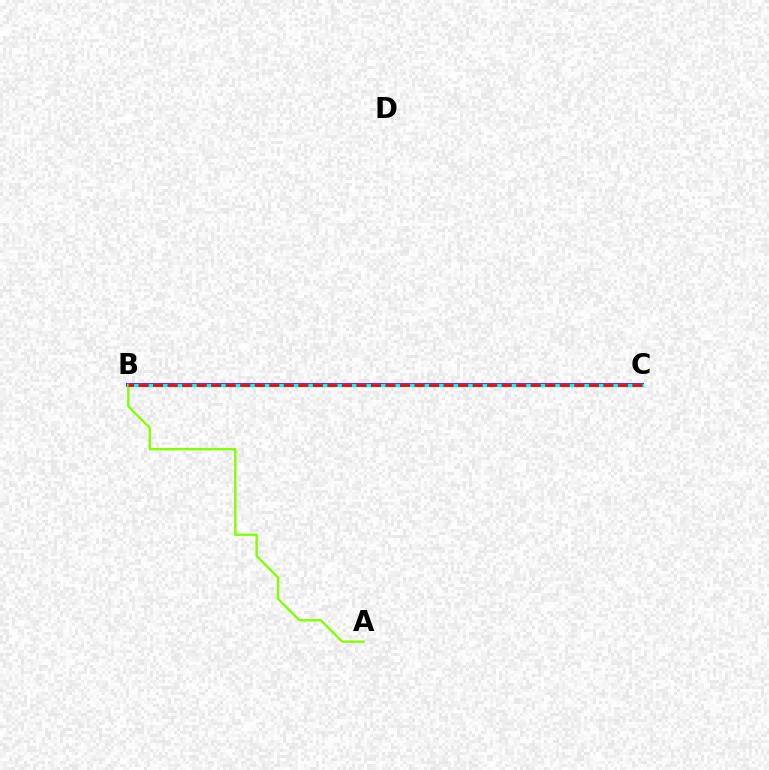{('B', 'C'): [{'color': '#7200ff', 'line_style': 'solid', 'thickness': 2.86}, {'color': '#00fff6', 'line_style': 'solid', 'thickness': 2.45}, {'color': '#ff0000', 'line_style': 'dashed', 'thickness': 1.97}], ('A', 'B'): [{'color': '#84ff00', 'line_style': 'solid', 'thickness': 1.71}]}